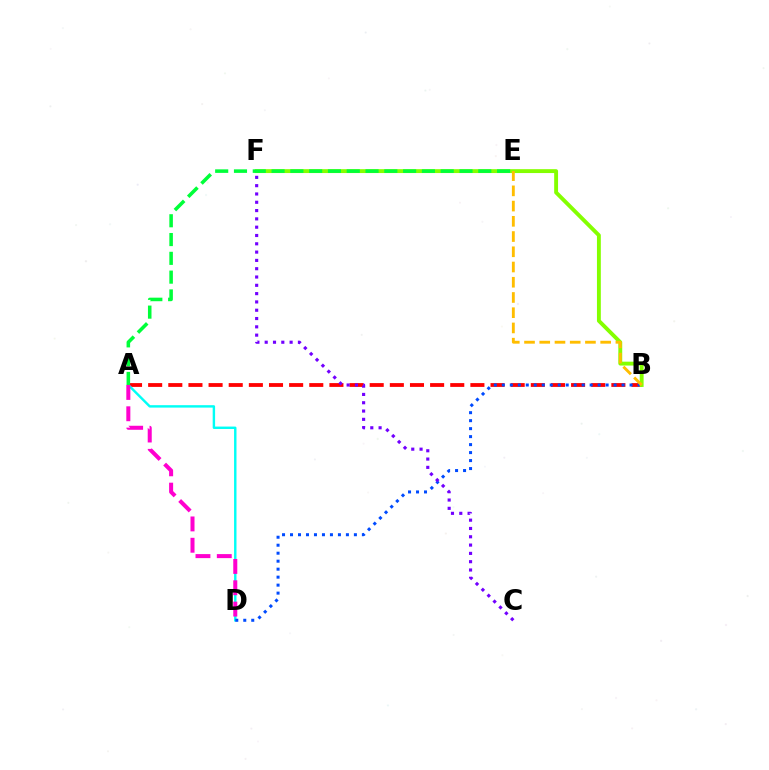{('A', 'B'): [{'color': '#ff0000', 'line_style': 'dashed', 'thickness': 2.74}], ('A', 'D'): [{'color': '#00fff6', 'line_style': 'solid', 'thickness': 1.74}, {'color': '#ff00cf', 'line_style': 'dashed', 'thickness': 2.9}], ('B', 'D'): [{'color': '#004bff', 'line_style': 'dotted', 'thickness': 2.17}], ('B', 'F'): [{'color': '#84ff00', 'line_style': 'solid', 'thickness': 2.8}], ('B', 'E'): [{'color': '#ffbd00', 'line_style': 'dashed', 'thickness': 2.07}], ('A', 'E'): [{'color': '#00ff39', 'line_style': 'dashed', 'thickness': 2.55}], ('C', 'F'): [{'color': '#7200ff', 'line_style': 'dotted', 'thickness': 2.26}]}